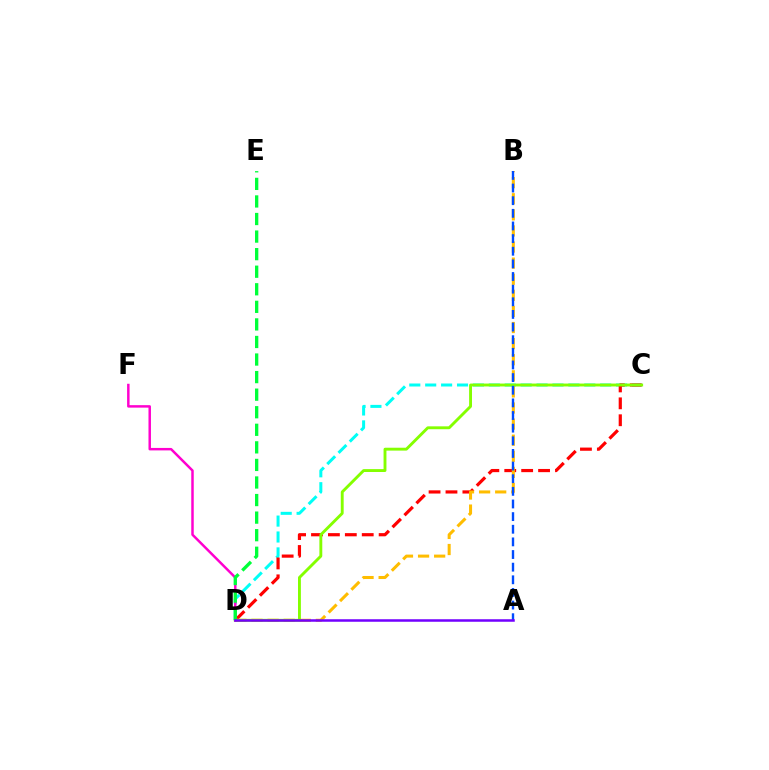{('C', 'D'): [{'color': '#00fff6', 'line_style': 'dashed', 'thickness': 2.16}, {'color': '#ff0000', 'line_style': 'dashed', 'thickness': 2.3}, {'color': '#84ff00', 'line_style': 'solid', 'thickness': 2.08}], ('B', 'D'): [{'color': '#ffbd00', 'line_style': 'dashed', 'thickness': 2.19}], ('D', 'F'): [{'color': '#ff00cf', 'line_style': 'solid', 'thickness': 1.78}], ('A', 'B'): [{'color': '#004bff', 'line_style': 'dashed', 'thickness': 1.72}], ('D', 'E'): [{'color': '#00ff39', 'line_style': 'dashed', 'thickness': 2.39}], ('A', 'D'): [{'color': '#7200ff', 'line_style': 'solid', 'thickness': 1.81}]}